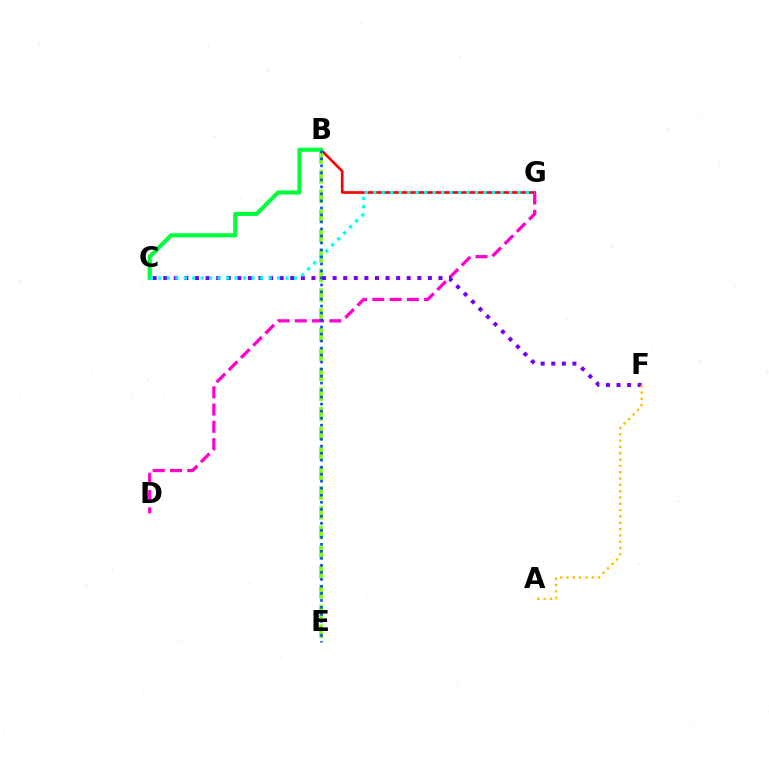{('B', 'G'): [{'color': '#ff0000', 'line_style': 'solid', 'thickness': 1.93}], ('B', 'E'): [{'color': '#84ff00', 'line_style': 'dashed', 'thickness': 2.69}, {'color': '#004bff', 'line_style': 'dotted', 'thickness': 1.9}], ('B', 'C'): [{'color': '#00ff39', 'line_style': 'solid', 'thickness': 2.93}], ('D', 'G'): [{'color': '#ff00cf', 'line_style': 'dashed', 'thickness': 2.35}], ('C', 'F'): [{'color': '#7200ff', 'line_style': 'dotted', 'thickness': 2.88}], ('C', 'G'): [{'color': '#00fff6', 'line_style': 'dotted', 'thickness': 2.3}], ('A', 'F'): [{'color': '#ffbd00', 'line_style': 'dotted', 'thickness': 1.72}]}